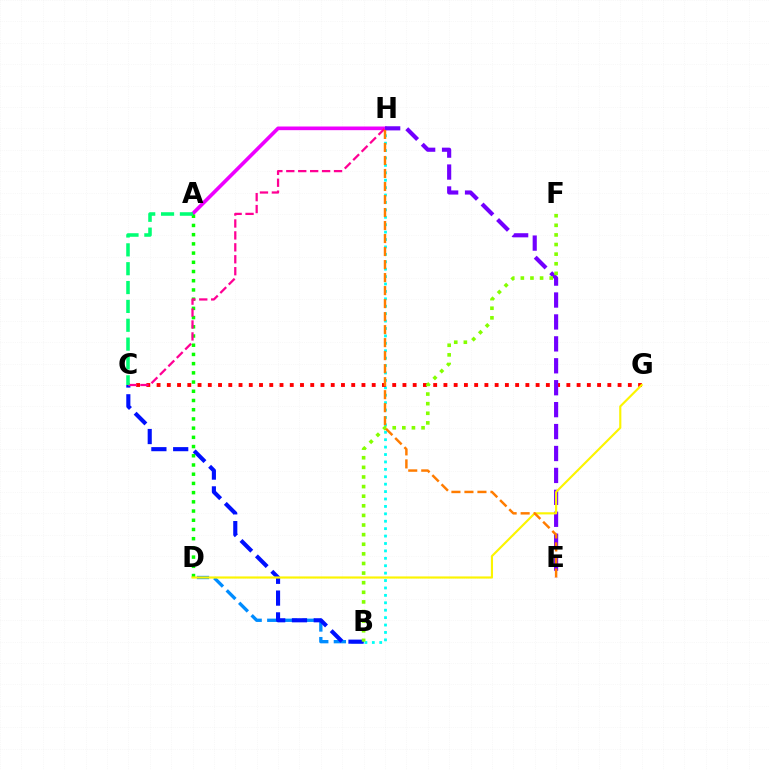{('B', 'H'): [{'color': '#00fff6', 'line_style': 'dotted', 'thickness': 2.01}], ('A', 'H'): [{'color': '#ee00ff', 'line_style': 'solid', 'thickness': 2.64}], ('C', 'G'): [{'color': '#ff0000', 'line_style': 'dotted', 'thickness': 2.78}], ('B', 'D'): [{'color': '#008cff', 'line_style': 'dashed', 'thickness': 2.39}], ('E', 'H'): [{'color': '#7200ff', 'line_style': 'dashed', 'thickness': 2.98}, {'color': '#ff7c00', 'line_style': 'dashed', 'thickness': 1.77}], ('B', 'C'): [{'color': '#0010ff', 'line_style': 'dashed', 'thickness': 2.96}], ('A', 'D'): [{'color': '#08ff00', 'line_style': 'dotted', 'thickness': 2.5}], ('C', 'H'): [{'color': '#ff0094', 'line_style': 'dashed', 'thickness': 1.62}], ('B', 'F'): [{'color': '#84ff00', 'line_style': 'dotted', 'thickness': 2.61}], ('D', 'G'): [{'color': '#fcf500', 'line_style': 'solid', 'thickness': 1.54}], ('A', 'C'): [{'color': '#00ff74', 'line_style': 'dashed', 'thickness': 2.56}]}